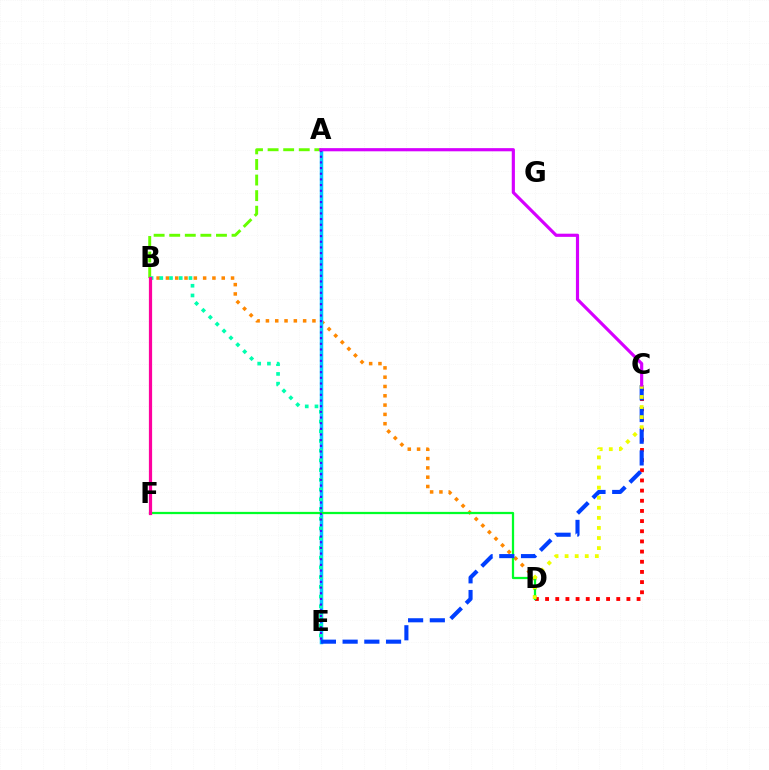{('B', 'D'): [{'color': '#ff8800', 'line_style': 'dotted', 'thickness': 2.53}], ('C', 'D'): [{'color': '#ff0000', 'line_style': 'dotted', 'thickness': 2.76}, {'color': '#eeff00', 'line_style': 'dotted', 'thickness': 2.74}], ('A', 'E'): [{'color': '#00c7ff', 'line_style': 'solid', 'thickness': 2.51}, {'color': '#4f00ff', 'line_style': 'dotted', 'thickness': 1.54}], ('D', 'F'): [{'color': '#00ff27', 'line_style': 'solid', 'thickness': 1.62}], ('A', 'B'): [{'color': '#66ff00', 'line_style': 'dashed', 'thickness': 2.12}], ('B', 'E'): [{'color': '#00ffaf', 'line_style': 'dotted', 'thickness': 2.64}], ('C', 'E'): [{'color': '#003fff', 'line_style': 'dashed', 'thickness': 2.95}], ('A', 'C'): [{'color': '#d600ff', 'line_style': 'solid', 'thickness': 2.28}], ('B', 'F'): [{'color': '#ff00a0', 'line_style': 'solid', 'thickness': 2.32}]}